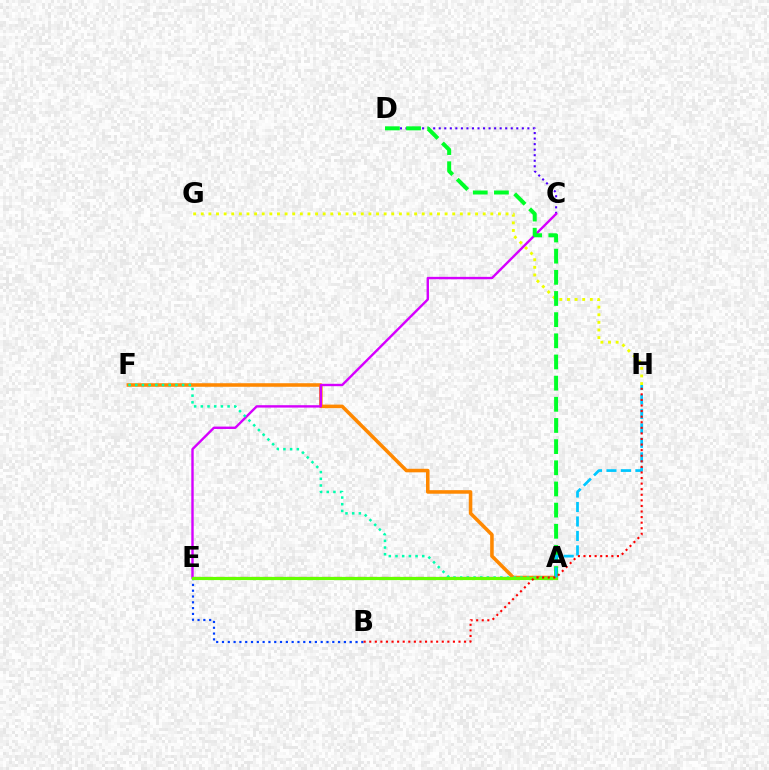{('G', 'H'): [{'color': '#eeff00', 'line_style': 'dotted', 'thickness': 2.07}], ('C', 'D'): [{'color': '#4f00ff', 'line_style': 'dotted', 'thickness': 1.51}], ('A', 'F'): [{'color': '#ff8800', 'line_style': 'solid', 'thickness': 2.56}, {'color': '#00ffaf', 'line_style': 'dotted', 'thickness': 1.82}], ('A', 'E'): [{'color': '#ff00a0', 'line_style': 'dashed', 'thickness': 1.59}, {'color': '#66ff00', 'line_style': 'solid', 'thickness': 2.3}], ('C', 'E'): [{'color': '#d600ff', 'line_style': 'solid', 'thickness': 1.73}], ('B', 'E'): [{'color': '#003fff', 'line_style': 'dotted', 'thickness': 1.58}], ('A', 'D'): [{'color': '#00ff27', 'line_style': 'dashed', 'thickness': 2.87}], ('A', 'H'): [{'color': '#00c7ff', 'line_style': 'dashed', 'thickness': 1.97}], ('B', 'H'): [{'color': '#ff0000', 'line_style': 'dotted', 'thickness': 1.52}]}